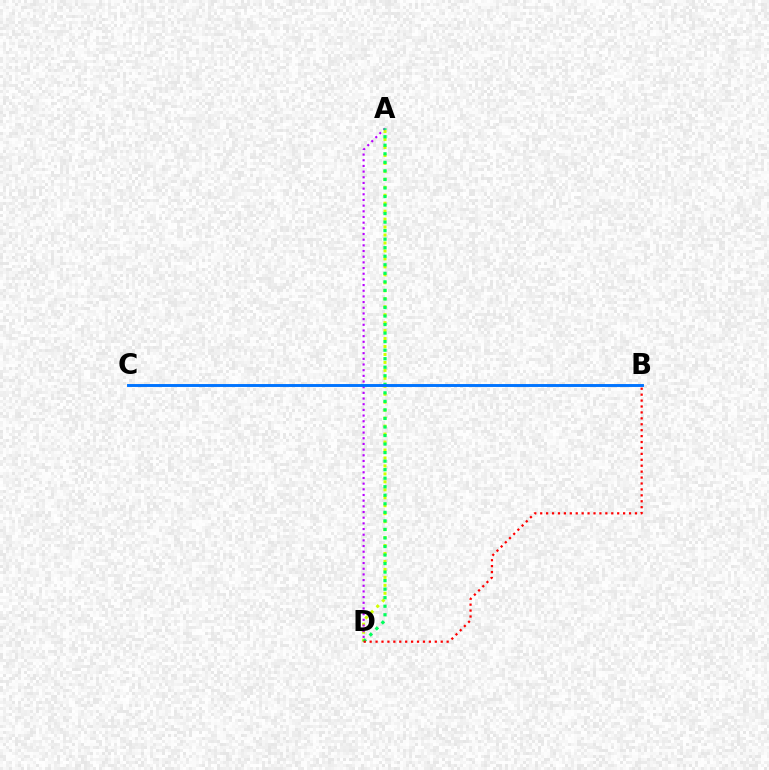{('A', 'D'): [{'color': '#d1ff00', 'line_style': 'dotted', 'thickness': 2.16}, {'color': '#b900ff', 'line_style': 'dotted', 'thickness': 1.54}, {'color': '#00ff5c', 'line_style': 'dotted', 'thickness': 2.32}], ('B', 'D'): [{'color': '#ff0000', 'line_style': 'dotted', 'thickness': 1.61}], ('B', 'C'): [{'color': '#0074ff', 'line_style': 'solid', 'thickness': 2.1}]}